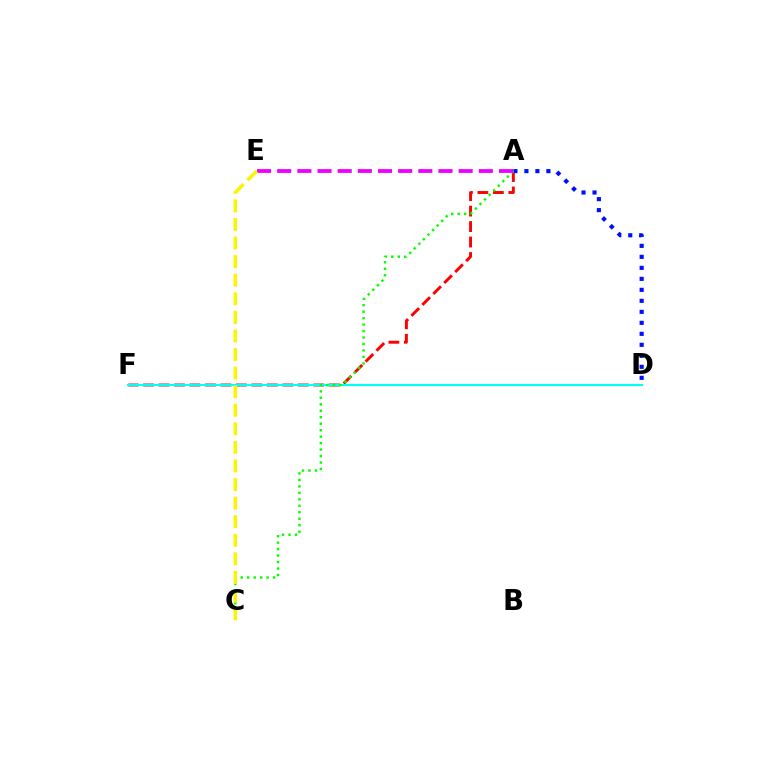{('A', 'F'): [{'color': '#ff0000', 'line_style': 'dashed', 'thickness': 2.1}], ('A', 'D'): [{'color': '#0010ff', 'line_style': 'dotted', 'thickness': 2.99}], ('D', 'F'): [{'color': '#00fff6', 'line_style': 'solid', 'thickness': 1.54}], ('A', 'C'): [{'color': '#08ff00', 'line_style': 'dotted', 'thickness': 1.76}], ('A', 'E'): [{'color': '#ee00ff', 'line_style': 'dashed', 'thickness': 2.74}], ('C', 'E'): [{'color': '#fcf500', 'line_style': 'dashed', 'thickness': 2.52}]}